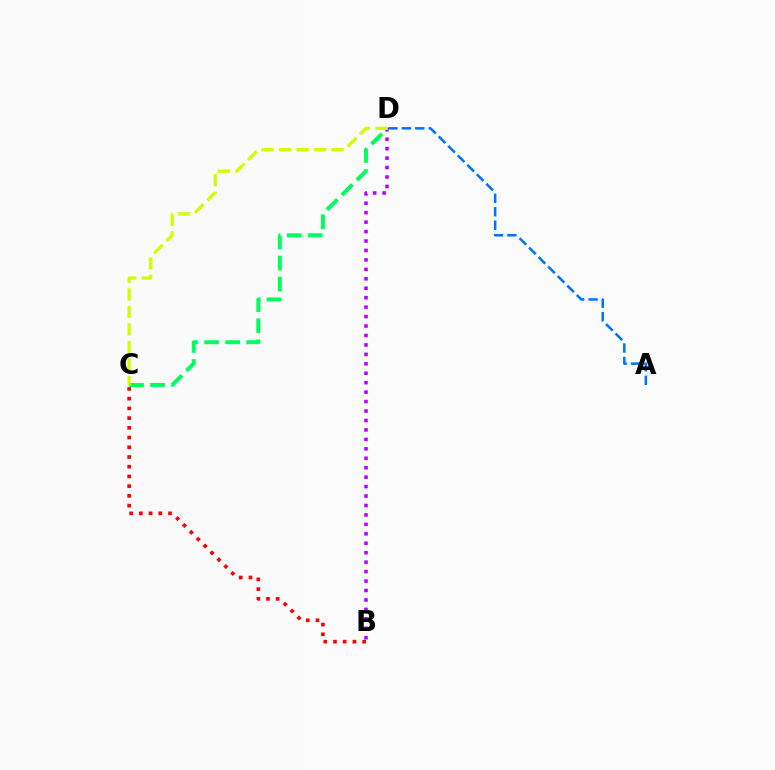{('A', 'D'): [{'color': '#0074ff', 'line_style': 'dashed', 'thickness': 1.83}], ('B', 'D'): [{'color': '#b900ff', 'line_style': 'dotted', 'thickness': 2.57}], ('C', 'D'): [{'color': '#00ff5c', 'line_style': 'dashed', 'thickness': 2.86}, {'color': '#d1ff00', 'line_style': 'dashed', 'thickness': 2.38}], ('B', 'C'): [{'color': '#ff0000', 'line_style': 'dotted', 'thickness': 2.64}]}